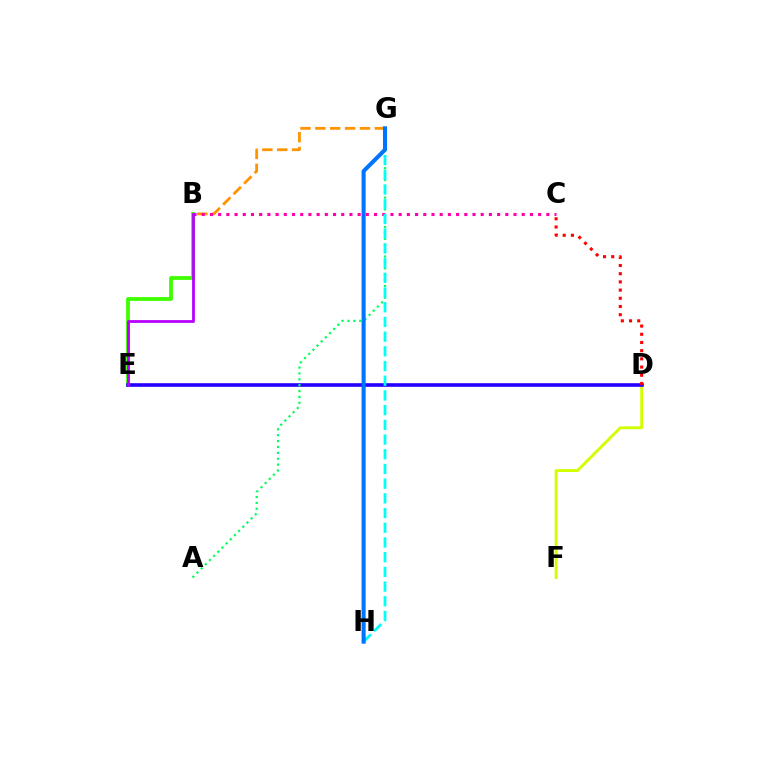{('B', 'G'): [{'color': '#ff9400', 'line_style': 'dashed', 'thickness': 2.02}], ('D', 'F'): [{'color': '#d1ff00', 'line_style': 'solid', 'thickness': 2.08}], ('B', 'E'): [{'color': '#3dff00', 'line_style': 'solid', 'thickness': 2.72}, {'color': '#b900ff', 'line_style': 'solid', 'thickness': 2.0}], ('B', 'C'): [{'color': '#ff00ac', 'line_style': 'dotted', 'thickness': 2.23}], ('D', 'E'): [{'color': '#2500ff', 'line_style': 'solid', 'thickness': 2.6}], ('C', 'D'): [{'color': '#ff0000', 'line_style': 'dotted', 'thickness': 2.23}], ('A', 'G'): [{'color': '#00ff5c', 'line_style': 'dotted', 'thickness': 1.6}], ('G', 'H'): [{'color': '#00fff6', 'line_style': 'dashed', 'thickness': 2.0}, {'color': '#0074ff', 'line_style': 'solid', 'thickness': 2.92}]}